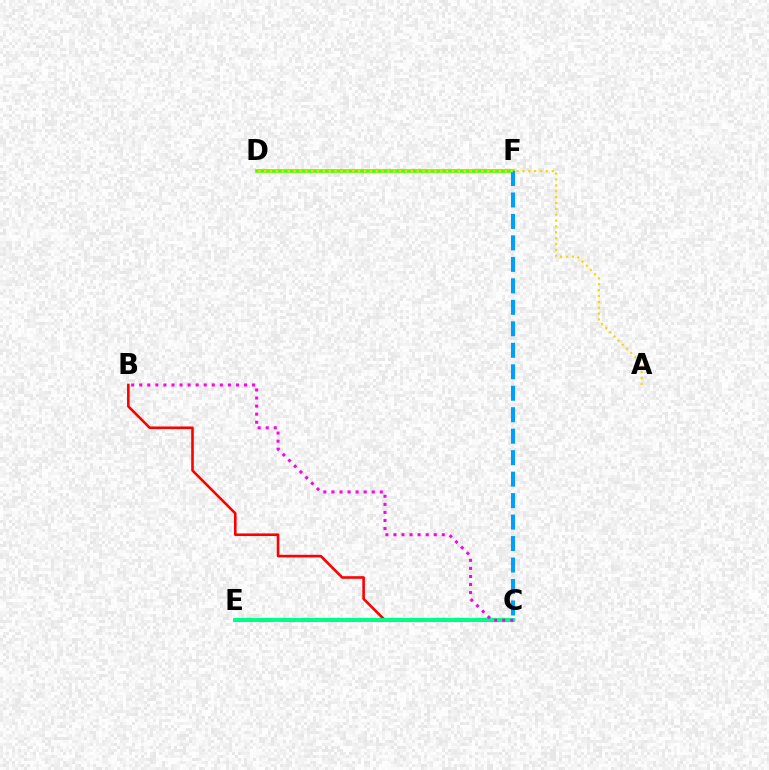{('D', 'F'): [{'color': '#4fff00', 'line_style': 'solid', 'thickness': 2.63}], ('B', 'C'): [{'color': '#ff0000', 'line_style': 'solid', 'thickness': 1.87}, {'color': '#ff00ed', 'line_style': 'dotted', 'thickness': 2.19}], ('C', 'E'): [{'color': '#3700ff', 'line_style': 'dashed', 'thickness': 2.96}, {'color': '#00ff86', 'line_style': 'solid', 'thickness': 2.85}], ('C', 'F'): [{'color': '#009eff', 'line_style': 'dashed', 'thickness': 2.92}], ('A', 'D'): [{'color': '#ffd500', 'line_style': 'dotted', 'thickness': 1.59}]}